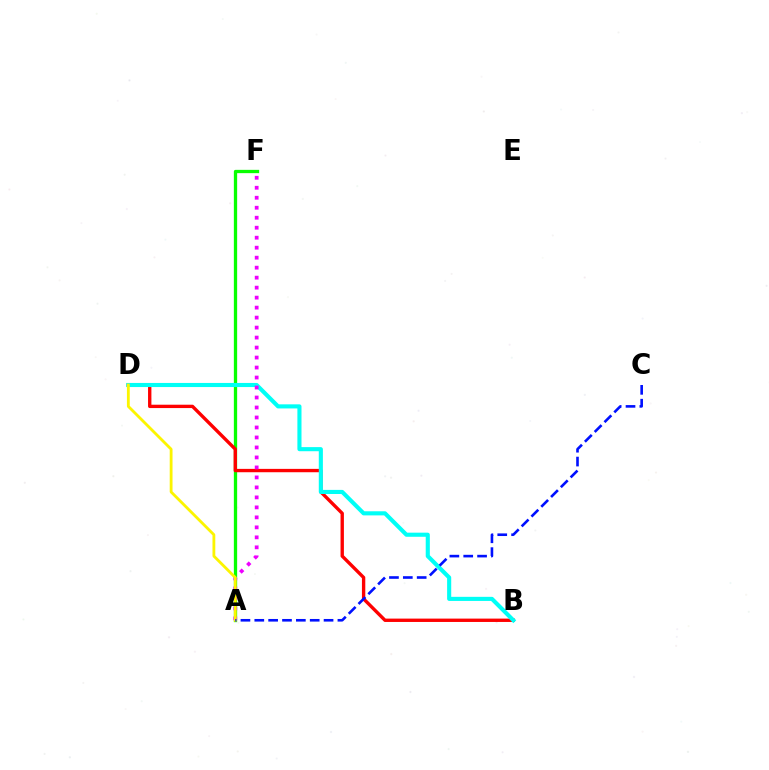{('A', 'F'): [{'color': '#08ff00', 'line_style': 'solid', 'thickness': 2.38}, {'color': '#ee00ff', 'line_style': 'dotted', 'thickness': 2.71}], ('B', 'D'): [{'color': '#ff0000', 'line_style': 'solid', 'thickness': 2.42}, {'color': '#00fff6', 'line_style': 'solid', 'thickness': 2.96}], ('A', 'D'): [{'color': '#fcf500', 'line_style': 'solid', 'thickness': 2.03}], ('A', 'C'): [{'color': '#0010ff', 'line_style': 'dashed', 'thickness': 1.88}]}